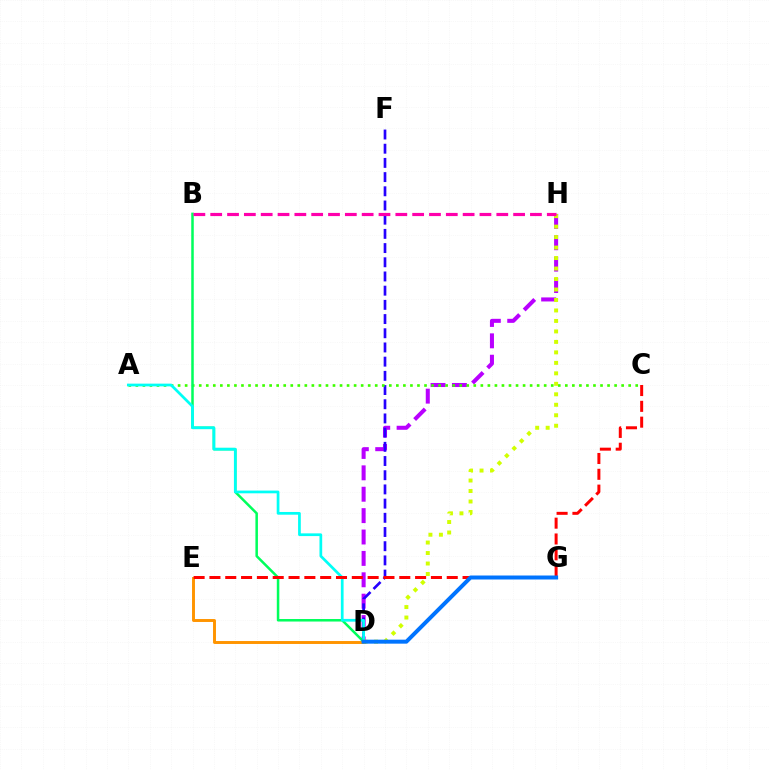{('D', 'E'): [{'color': '#ff9400', 'line_style': 'solid', 'thickness': 2.12}], ('D', 'H'): [{'color': '#b900ff', 'line_style': 'dashed', 'thickness': 2.91}, {'color': '#d1ff00', 'line_style': 'dotted', 'thickness': 2.85}], ('D', 'F'): [{'color': '#2500ff', 'line_style': 'dashed', 'thickness': 1.93}], ('A', 'C'): [{'color': '#3dff00', 'line_style': 'dotted', 'thickness': 1.91}], ('B', 'D'): [{'color': '#00ff5c', 'line_style': 'solid', 'thickness': 1.81}], ('A', 'D'): [{'color': '#00fff6', 'line_style': 'solid', 'thickness': 1.96}], ('C', 'E'): [{'color': '#ff0000', 'line_style': 'dashed', 'thickness': 2.15}], ('D', 'G'): [{'color': '#0074ff', 'line_style': 'solid', 'thickness': 2.87}], ('B', 'H'): [{'color': '#ff00ac', 'line_style': 'dashed', 'thickness': 2.29}]}